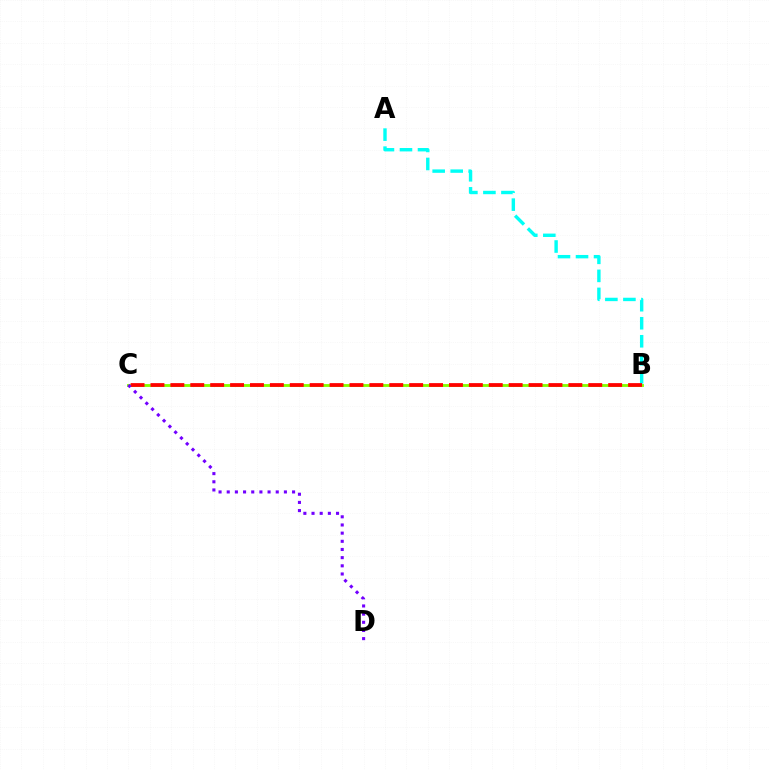{('B', 'C'): [{'color': '#84ff00', 'line_style': 'solid', 'thickness': 2.06}, {'color': '#ff0000', 'line_style': 'dashed', 'thickness': 2.7}], ('A', 'B'): [{'color': '#00fff6', 'line_style': 'dashed', 'thickness': 2.45}], ('C', 'D'): [{'color': '#7200ff', 'line_style': 'dotted', 'thickness': 2.22}]}